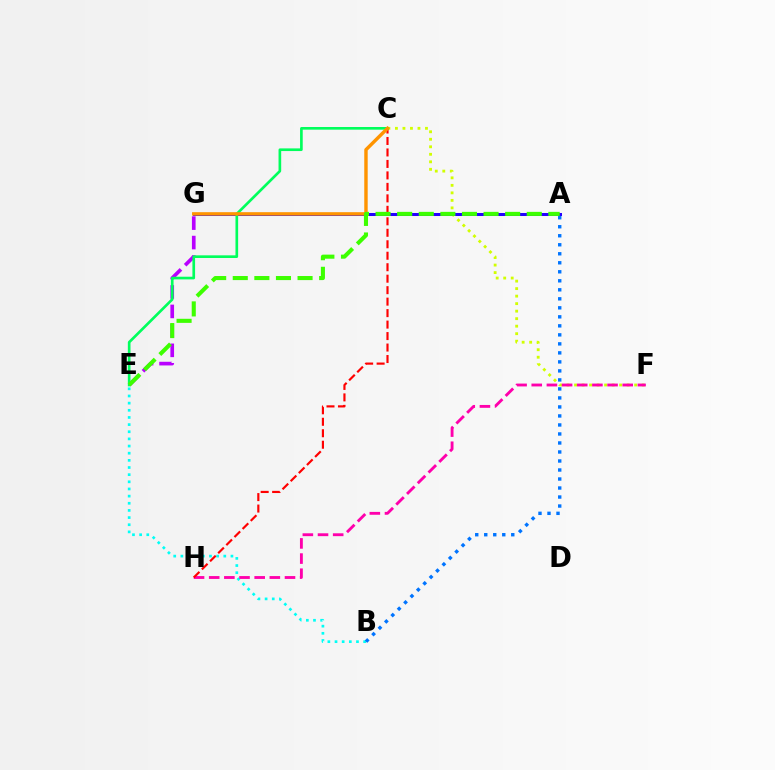{('E', 'G'): [{'color': '#b900ff', 'line_style': 'dashed', 'thickness': 2.64}], ('B', 'E'): [{'color': '#00fff6', 'line_style': 'dotted', 'thickness': 1.94}], ('A', 'B'): [{'color': '#0074ff', 'line_style': 'dotted', 'thickness': 2.45}], ('C', 'F'): [{'color': '#d1ff00', 'line_style': 'dotted', 'thickness': 2.04}], ('F', 'H'): [{'color': '#ff00ac', 'line_style': 'dashed', 'thickness': 2.06}], ('A', 'G'): [{'color': '#2500ff', 'line_style': 'solid', 'thickness': 2.17}], ('C', 'H'): [{'color': '#ff0000', 'line_style': 'dashed', 'thickness': 1.56}], ('C', 'E'): [{'color': '#00ff5c', 'line_style': 'solid', 'thickness': 1.92}], ('C', 'G'): [{'color': '#ff9400', 'line_style': 'solid', 'thickness': 2.46}], ('A', 'E'): [{'color': '#3dff00', 'line_style': 'dashed', 'thickness': 2.93}]}